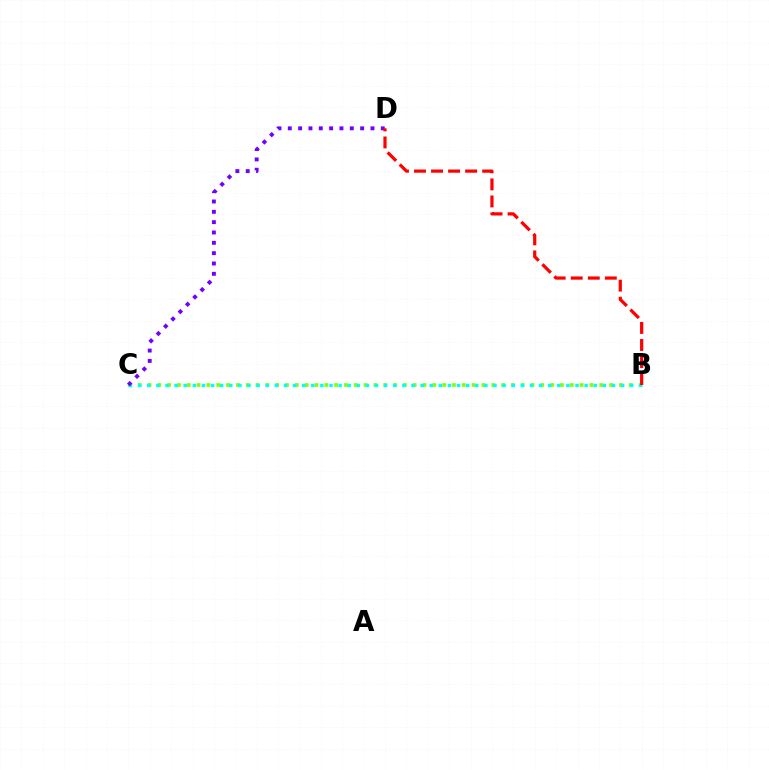{('B', 'C'): [{'color': '#84ff00', 'line_style': 'dotted', 'thickness': 2.67}, {'color': '#00fff6', 'line_style': 'dotted', 'thickness': 2.48}], ('C', 'D'): [{'color': '#7200ff', 'line_style': 'dotted', 'thickness': 2.81}], ('B', 'D'): [{'color': '#ff0000', 'line_style': 'dashed', 'thickness': 2.32}]}